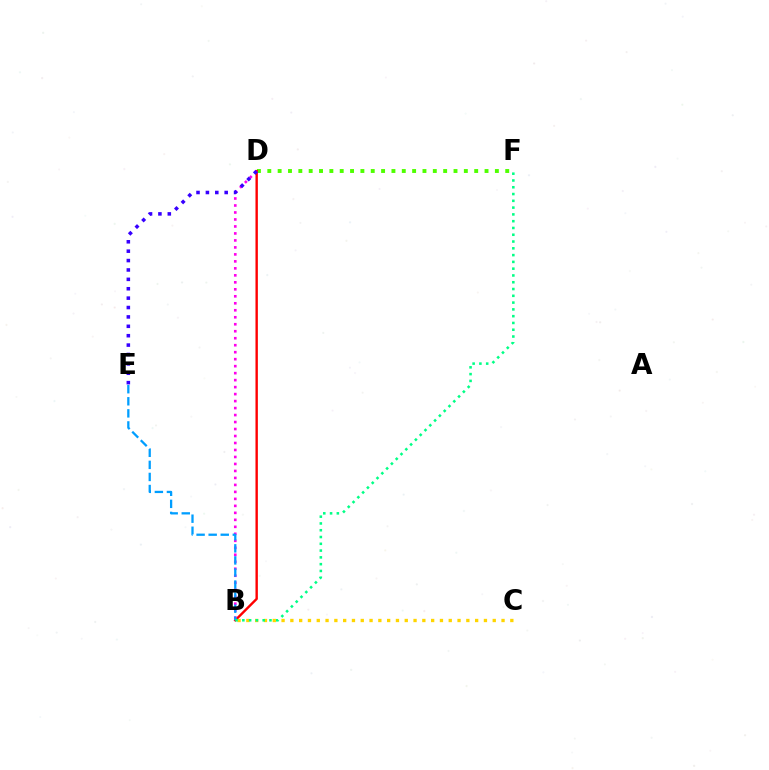{('D', 'F'): [{'color': '#4fff00', 'line_style': 'dotted', 'thickness': 2.81}], ('B', 'D'): [{'color': '#ff0000', 'line_style': 'solid', 'thickness': 1.73}, {'color': '#ff00ed', 'line_style': 'dotted', 'thickness': 1.9}], ('B', 'E'): [{'color': '#009eff', 'line_style': 'dashed', 'thickness': 1.64}], ('B', 'C'): [{'color': '#ffd500', 'line_style': 'dotted', 'thickness': 2.39}], ('D', 'E'): [{'color': '#3700ff', 'line_style': 'dotted', 'thickness': 2.55}], ('B', 'F'): [{'color': '#00ff86', 'line_style': 'dotted', 'thickness': 1.84}]}